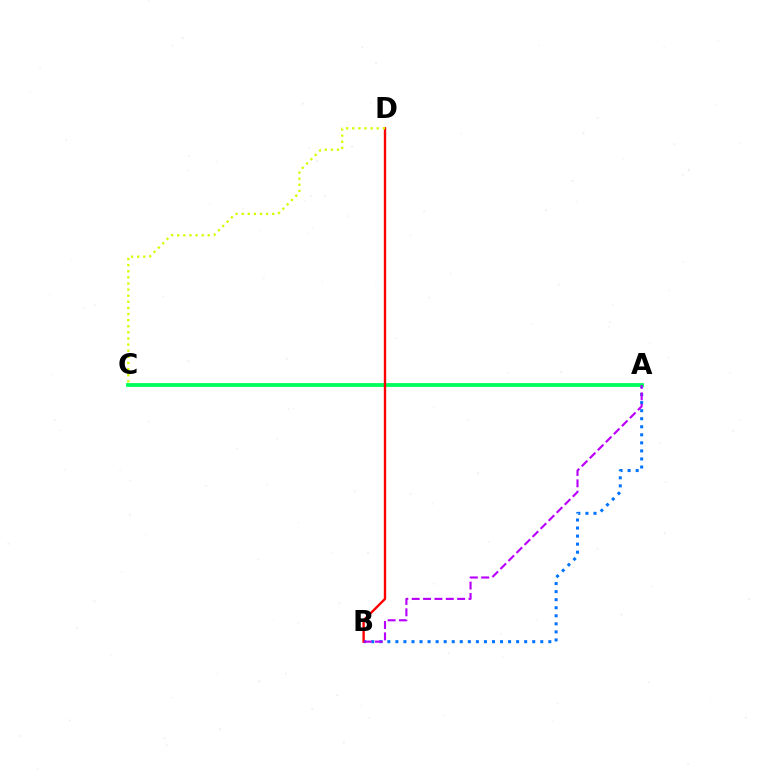{('A', 'B'): [{'color': '#0074ff', 'line_style': 'dotted', 'thickness': 2.19}, {'color': '#b900ff', 'line_style': 'dashed', 'thickness': 1.54}], ('A', 'C'): [{'color': '#00ff5c', 'line_style': 'solid', 'thickness': 2.75}], ('B', 'D'): [{'color': '#ff0000', 'line_style': 'solid', 'thickness': 1.7}], ('C', 'D'): [{'color': '#d1ff00', 'line_style': 'dotted', 'thickness': 1.66}]}